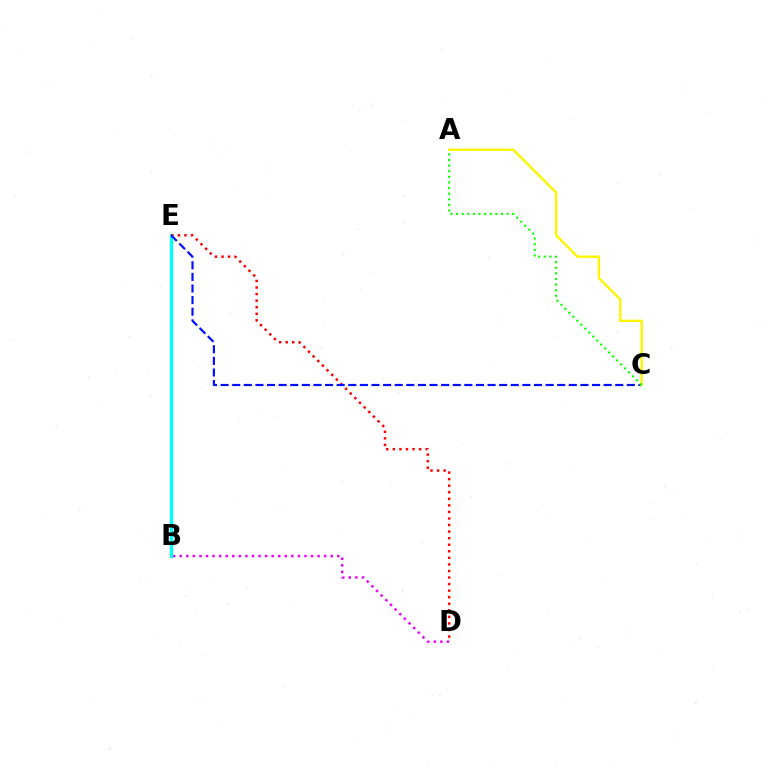{('B', 'D'): [{'color': '#ee00ff', 'line_style': 'dotted', 'thickness': 1.78}], ('B', 'E'): [{'color': '#00fff6', 'line_style': 'solid', 'thickness': 2.38}], ('D', 'E'): [{'color': '#ff0000', 'line_style': 'dotted', 'thickness': 1.78}], ('C', 'E'): [{'color': '#0010ff', 'line_style': 'dashed', 'thickness': 1.58}], ('A', 'C'): [{'color': '#fcf500', 'line_style': 'solid', 'thickness': 1.72}, {'color': '#08ff00', 'line_style': 'dotted', 'thickness': 1.53}]}